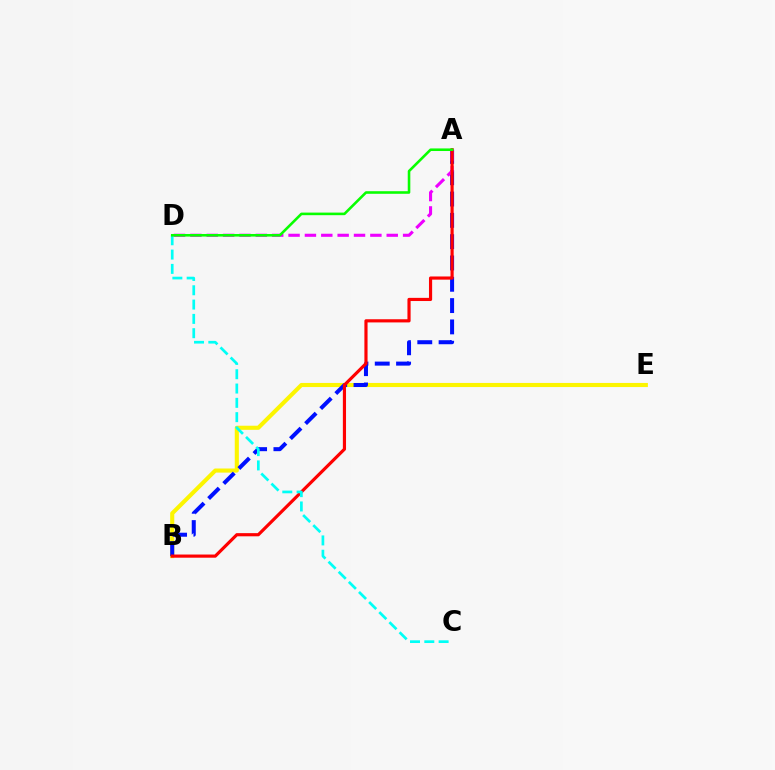{('B', 'E'): [{'color': '#fcf500', 'line_style': 'solid', 'thickness': 2.95}], ('A', 'B'): [{'color': '#0010ff', 'line_style': 'dashed', 'thickness': 2.9}, {'color': '#ff0000', 'line_style': 'solid', 'thickness': 2.28}], ('A', 'D'): [{'color': '#ee00ff', 'line_style': 'dashed', 'thickness': 2.22}, {'color': '#08ff00', 'line_style': 'solid', 'thickness': 1.86}], ('C', 'D'): [{'color': '#00fff6', 'line_style': 'dashed', 'thickness': 1.94}]}